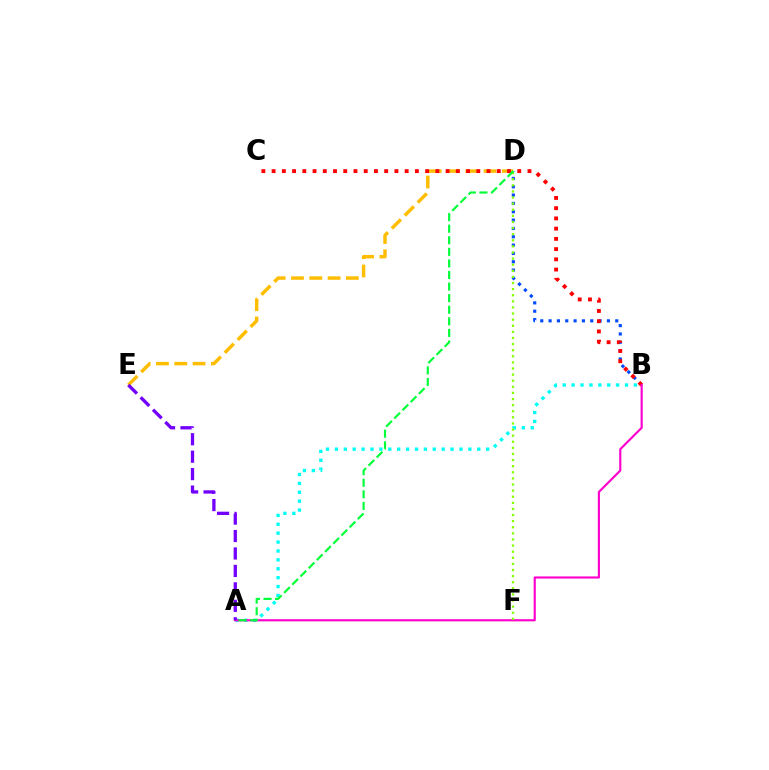{('A', 'B'): [{'color': '#00fff6', 'line_style': 'dotted', 'thickness': 2.42}, {'color': '#ff00cf', 'line_style': 'solid', 'thickness': 1.55}], ('B', 'D'): [{'color': '#004bff', 'line_style': 'dotted', 'thickness': 2.26}], ('D', 'E'): [{'color': '#ffbd00', 'line_style': 'dashed', 'thickness': 2.49}], ('B', 'C'): [{'color': '#ff0000', 'line_style': 'dotted', 'thickness': 2.78}], ('D', 'F'): [{'color': '#84ff00', 'line_style': 'dotted', 'thickness': 1.66}], ('A', 'D'): [{'color': '#00ff39', 'line_style': 'dashed', 'thickness': 1.57}], ('A', 'E'): [{'color': '#7200ff', 'line_style': 'dashed', 'thickness': 2.37}]}